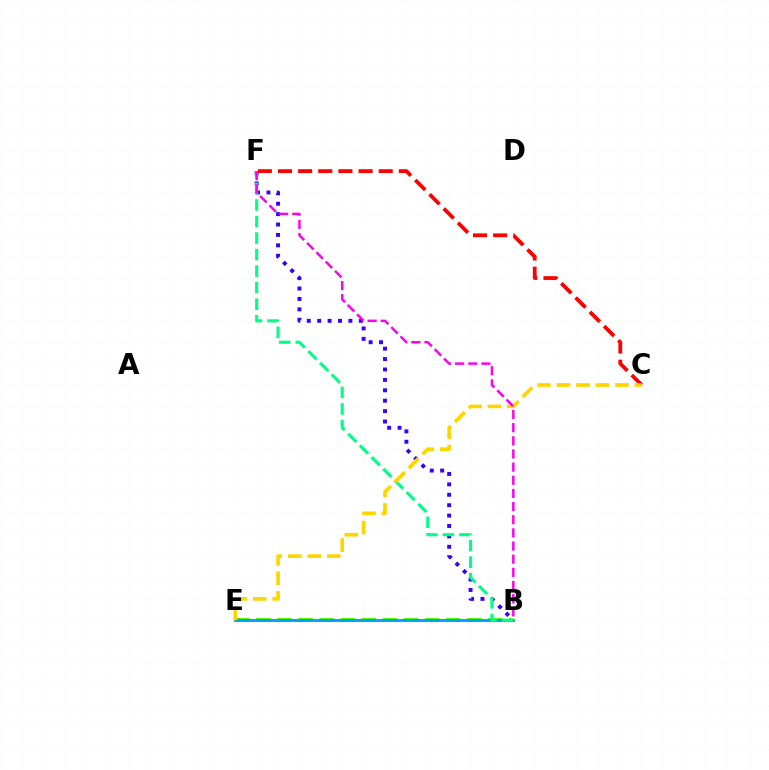{('B', 'F'): [{'color': '#3700ff', 'line_style': 'dotted', 'thickness': 2.83}, {'color': '#00ff86', 'line_style': 'dashed', 'thickness': 2.25}, {'color': '#ff00ed', 'line_style': 'dashed', 'thickness': 1.79}], ('B', 'E'): [{'color': '#4fff00', 'line_style': 'dashed', 'thickness': 2.86}, {'color': '#009eff', 'line_style': 'solid', 'thickness': 2.05}], ('C', 'F'): [{'color': '#ff0000', 'line_style': 'dashed', 'thickness': 2.74}], ('C', 'E'): [{'color': '#ffd500', 'line_style': 'dashed', 'thickness': 2.65}]}